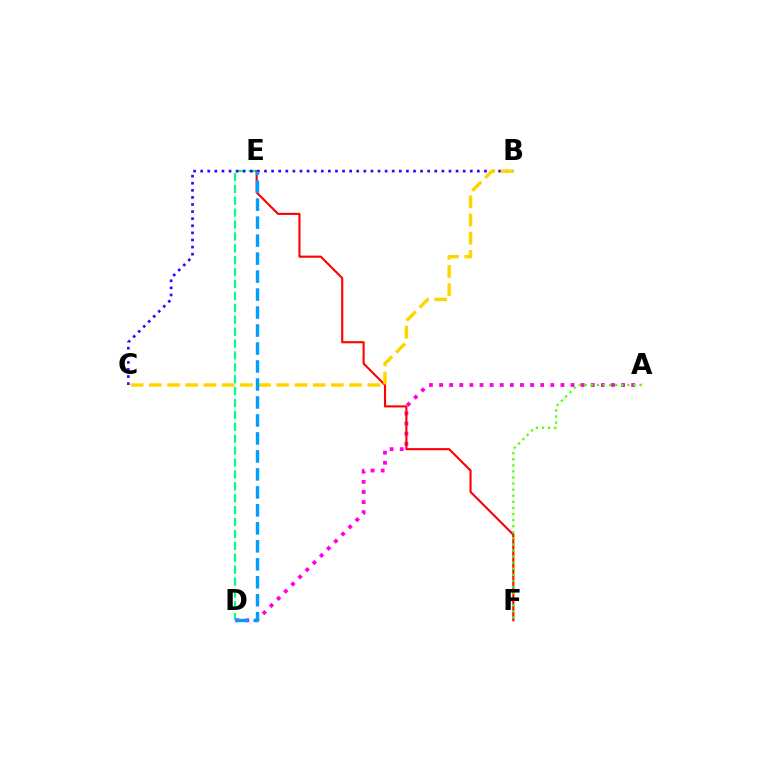{('D', 'E'): [{'color': '#00ff86', 'line_style': 'dashed', 'thickness': 1.62}, {'color': '#009eff', 'line_style': 'dashed', 'thickness': 2.44}], ('A', 'D'): [{'color': '#ff00ed', 'line_style': 'dotted', 'thickness': 2.75}], ('E', 'F'): [{'color': '#ff0000', 'line_style': 'solid', 'thickness': 1.52}], ('B', 'C'): [{'color': '#3700ff', 'line_style': 'dotted', 'thickness': 1.93}, {'color': '#ffd500', 'line_style': 'dashed', 'thickness': 2.47}], ('A', 'F'): [{'color': '#4fff00', 'line_style': 'dotted', 'thickness': 1.65}]}